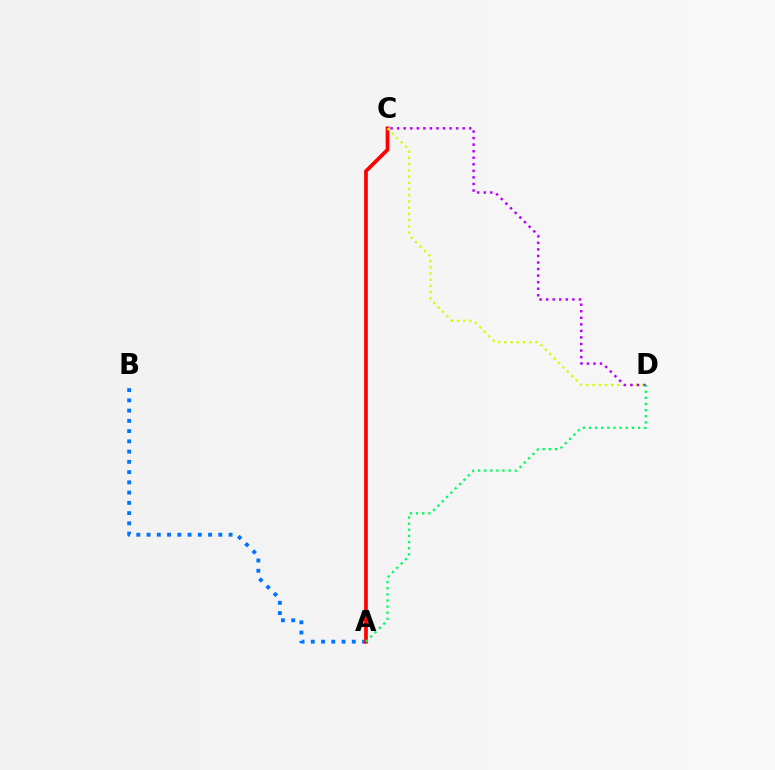{('A', 'B'): [{'color': '#0074ff', 'line_style': 'dotted', 'thickness': 2.79}], ('A', 'C'): [{'color': '#ff0000', 'line_style': 'solid', 'thickness': 2.68}], ('C', 'D'): [{'color': '#d1ff00', 'line_style': 'dotted', 'thickness': 1.69}, {'color': '#b900ff', 'line_style': 'dotted', 'thickness': 1.78}], ('A', 'D'): [{'color': '#00ff5c', 'line_style': 'dotted', 'thickness': 1.66}]}